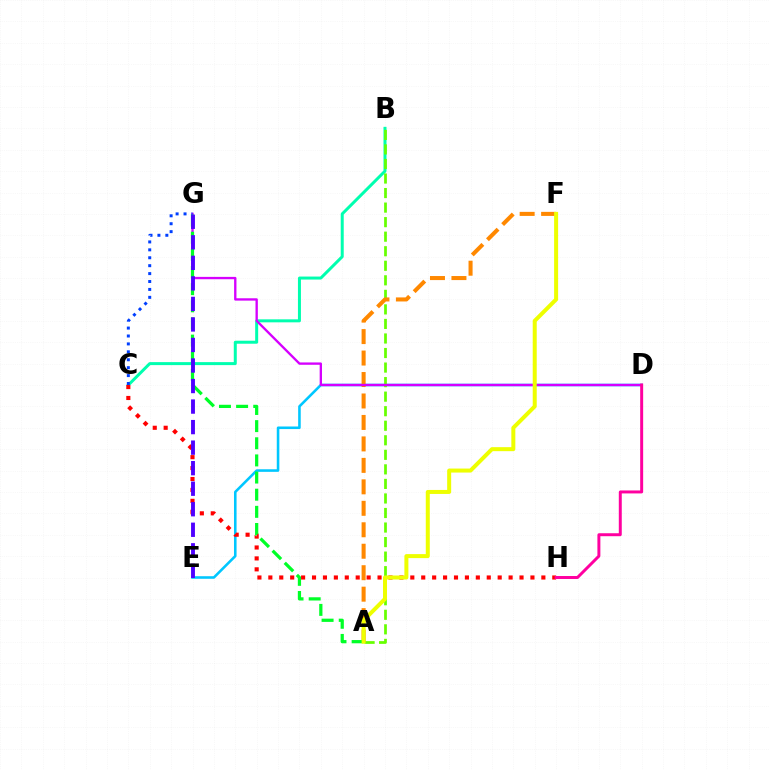{('D', 'E'): [{'color': '#00c7ff', 'line_style': 'solid', 'thickness': 1.86}], ('B', 'C'): [{'color': '#00ffaf', 'line_style': 'solid', 'thickness': 2.16}], ('C', 'H'): [{'color': '#ff0000', 'line_style': 'dotted', 'thickness': 2.97}], ('A', 'B'): [{'color': '#66ff00', 'line_style': 'dashed', 'thickness': 1.98}], ('A', 'F'): [{'color': '#ff8800', 'line_style': 'dashed', 'thickness': 2.92}, {'color': '#eeff00', 'line_style': 'solid', 'thickness': 2.88}], ('D', 'G'): [{'color': '#d600ff', 'line_style': 'solid', 'thickness': 1.69}], ('A', 'G'): [{'color': '#00ff27', 'line_style': 'dashed', 'thickness': 2.33}], ('E', 'G'): [{'color': '#4f00ff', 'line_style': 'dashed', 'thickness': 2.79}], ('C', 'G'): [{'color': '#003fff', 'line_style': 'dotted', 'thickness': 2.15}], ('D', 'H'): [{'color': '#ff00a0', 'line_style': 'solid', 'thickness': 2.14}]}